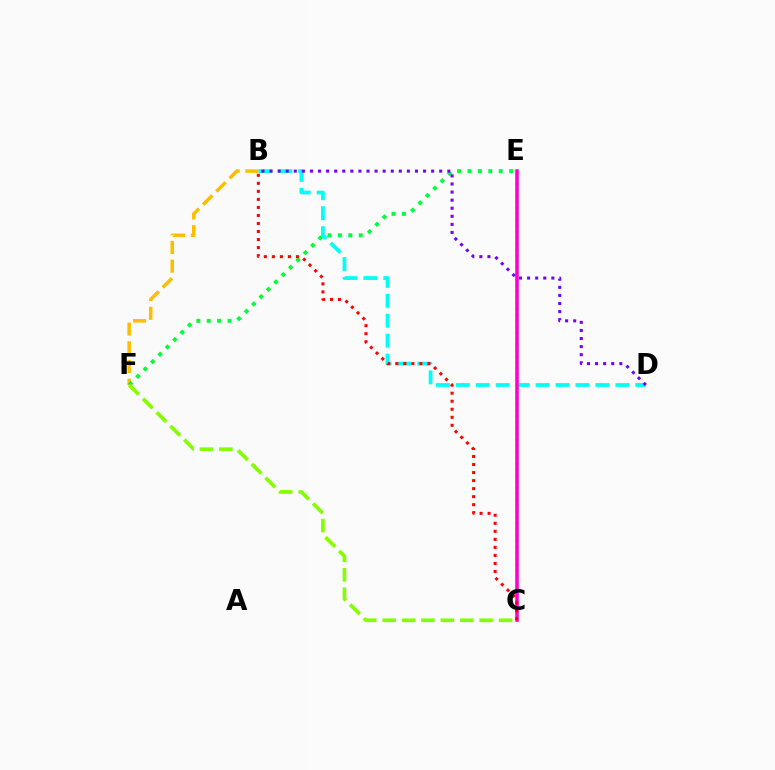{('B', 'D'): [{'color': '#00fff6', 'line_style': 'dashed', 'thickness': 2.71}, {'color': '#7200ff', 'line_style': 'dotted', 'thickness': 2.2}], ('C', 'E'): [{'color': '#004bff', 'line_style': 'dotted', 'thickness': 1.62}, {'color': '#ff00cf', 'line_style': 'solid', 'thickness': 2.54}], ('B', 'F'): [{'color': '#ffbd00', 'line_style': 'dashed', 'thickness': 2.54}], ('E', 'F'): [{'color': '#00ff39', 'line_style': 'dotted', 'thickness': 2.83}], ('C', 'F'): [{'color': '#84ff00', 'line_style': 'dashed', 'thickness': 2.64}], ('B', 'C'): [{'color': '#ff0000', 'line_style': 'dotted', 'thickness': 2.18}]}